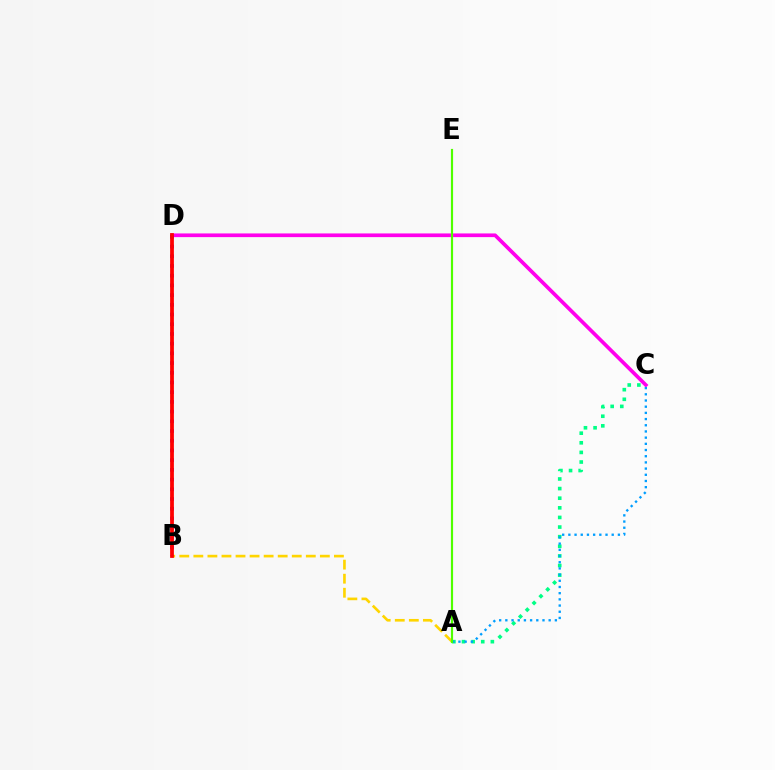{('A', 'C'): [{'color': '#00ff86', 'line_style': 'dotted', 'thickness': 2.61}, {'color': '#009eff', 'line_style': 'dotted', 'thickness': 1.68}], ('C', 'D'): [{'color': '#ff00ed', 'line_style': 'solid', 'thickness': 2.65}], ('A', 'B'): [{'color': '#ffd500', 'line_style': 'dashed', 'thickness': 1.91}], ('B', 'D'): [{'color': '#3700ff', 'line_style': 'dotted', 'thickness': 2.64}, {'color': '#ff0000', 'line_style': 'solid', 'thickness': 2.71}], ('A', 'E'): [{'color': '#4fff00', 'line_style': 'solid', 'thickness': 1.56}]}